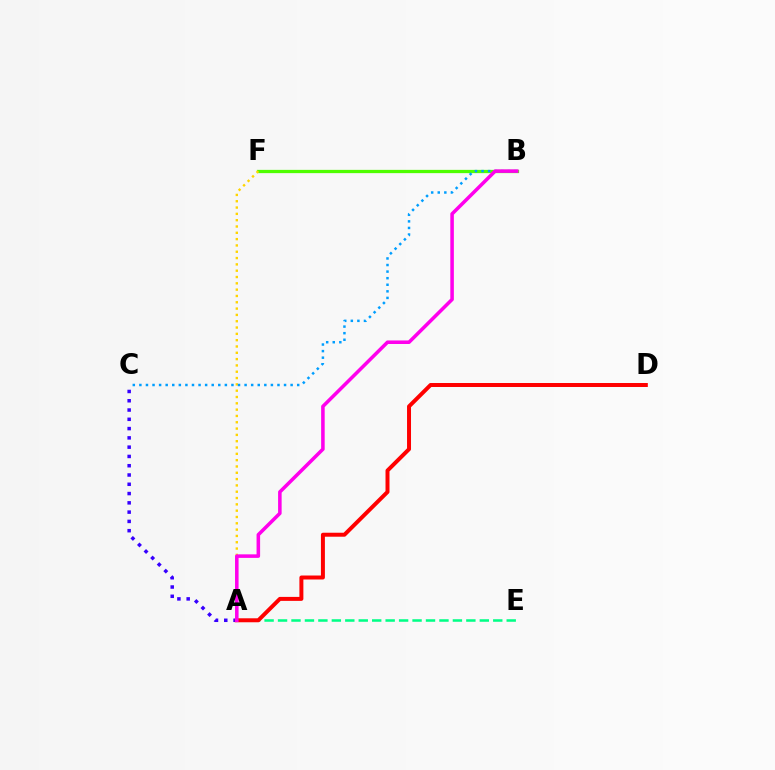{('B', 'F'): [{'color': '#4fff00', 'line_style': 'solid', 'thickness': 2.35}], ('A', 'F'): [{'color': '#ffd500', 'line_style': 'dotted', 'thickness': 1.72}], ('B', 'C'): [{'color': '#009eff', 'line_style': 'dotted', 'thickness': 1.79}], ('A', 'E'): [{'color': '#00ff86', 'line_style': 'dashed', 'thickness': 1.83}], ('A', 'C'): [{'color': '#3700ff', 'line_style': 'dotted', 'thickness': 2.52}], ('A', 'D'): [{'color': '#ff0000', 'line_style': 'solid', 'thickness': 2.86}], ('A', 'B'): [{'color': '#ff00ed', 'line_style': 'solid', 'thickness': 2.55}]}